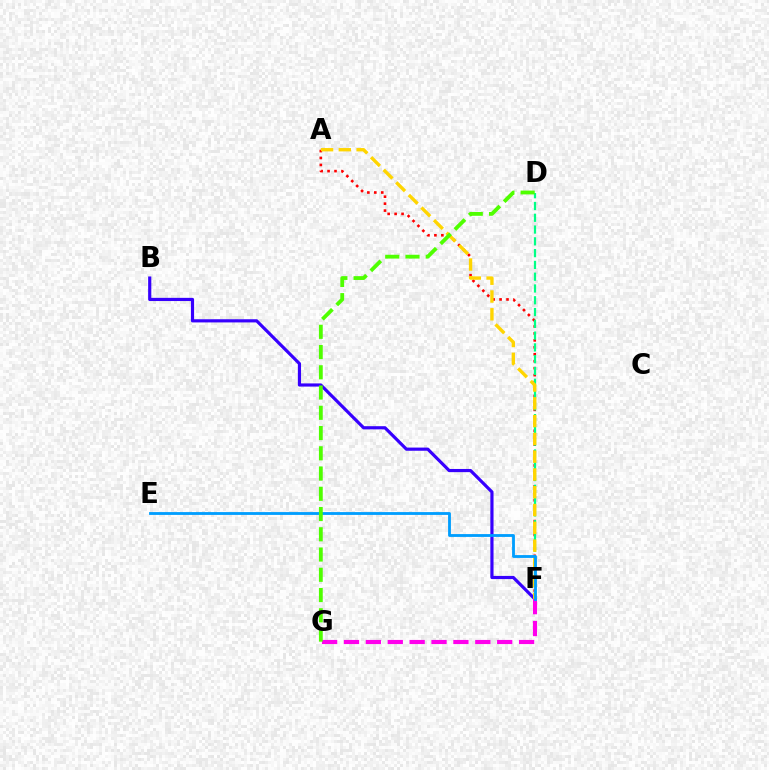{('B', 'F'): [{'color': '#3700ff', 'line_style': 'solid', 'thickness': 2.29}], ('A', 'F'): [{'color': '#ff0000', 'line_style': 'dotted', 'thickness': 1.89}, {'color': '#ffd500', 'line_style': 'dashed', 'thickness': 2.42}], ('D', 'F'): [{'color': '#00ff86', 'line_style': 'dashed', 'thickness': 1.6}], ('F', 'G'): [{'color': '#ff00ed', 'line_style': 'dashed', 'thickness': 2.97}], ('E', 'F'): [{'color': '#009eff', 'line_style': 'solid', 'thickness': 2.03}], ('D', 'G'): [{'color': '#4fff00', 'line_style': 'dashed', 'thickness': 2.75}]}